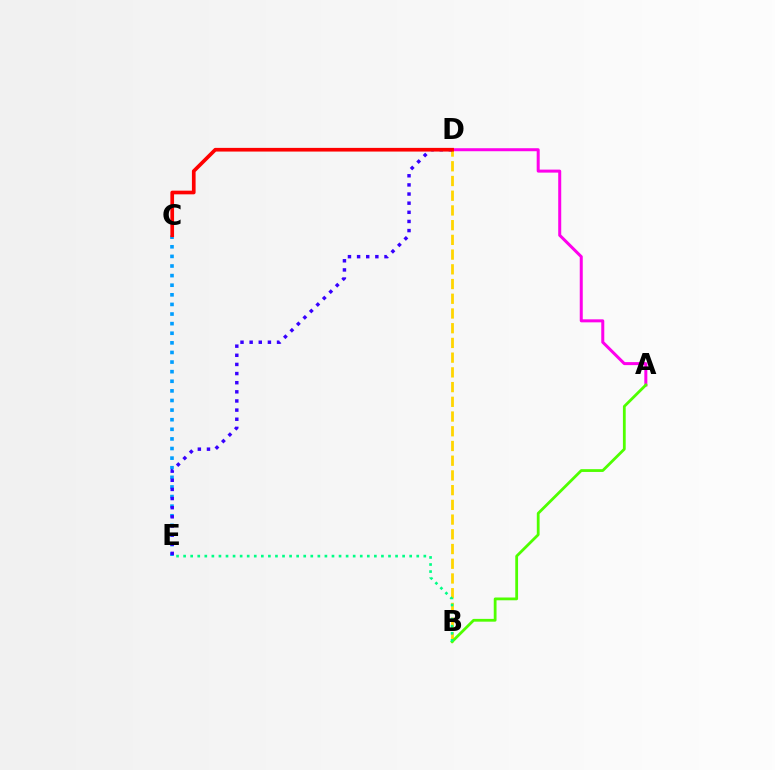{('A', 'D'): [{'color': '#ff00ed', 'line_style': 'solid', 'thickness': 2.17}], ('B', 'D'): [{'color': '#ffd500', 'line_style': 'dashed', 'thickness': 2.0}], ('A', 'B'): [{'color': '#4fff00', 'line_style': 'solid', 'thickness': 2.0}], ('C', 'E'): [{'color': '#009eff', 'line_style': 'dotted', 'thickness': 2.61}], ('D', 'E'): [{'color': '#3700ff', 'line_style': 'dotted', 'thickness': 2.48}], ('B', 'E'): [{'color': '#00ff86', 'line_style': 'dotted', 'thickness': 1.92}], ('C', 'D'): [{'color': '#ff0000', 'line_style': 'solid', 'thickness': 2.65}]}